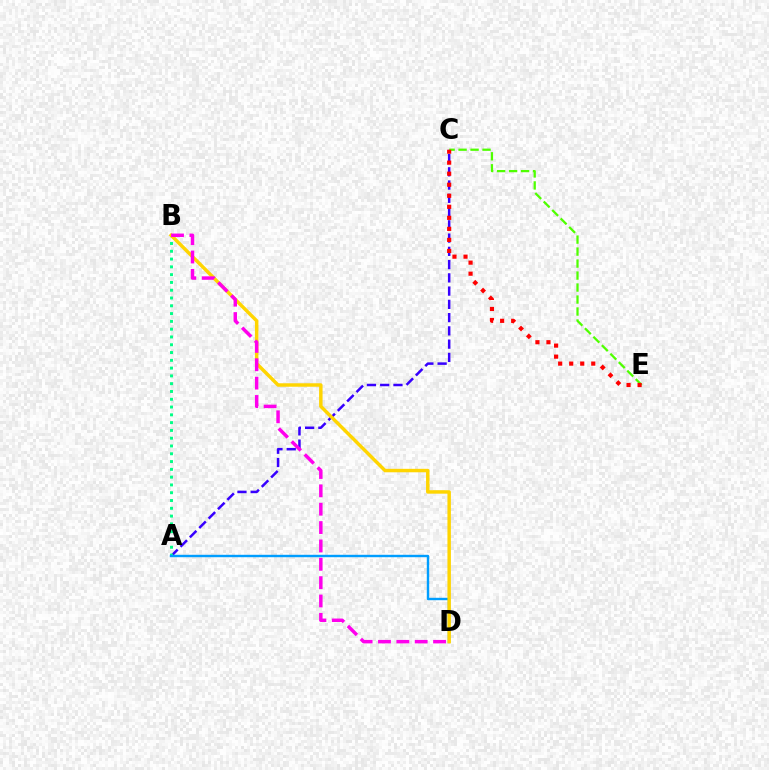{('A', 'C'): [{'color': '#3700ff', 'line_style': 'dashed', 'thickness': 1.8}], ('A', 'B'): [{'color': '#00ff86', 'line_style': 'dotted', 'thickness': 2.12}], ('C', 'E'): [{'color': '#4fff00', 'line_style': 'dashed', 'thickness': 1.63}, {'color': '#ff0000', 'line_style': 'dotted', 'thickness': 3.0}], ('A', 'D'): [{'color': '#009eff', 'line_style': 'solid', 'thickness': 1.74}], ('B', 'D'): [{'color': '#ffd500', 'line_style': 'solid', 'thickness': 2.49}, {'color': '#ff00ed', 'line_style': 'dashed', 'thickness': 2.49}]}